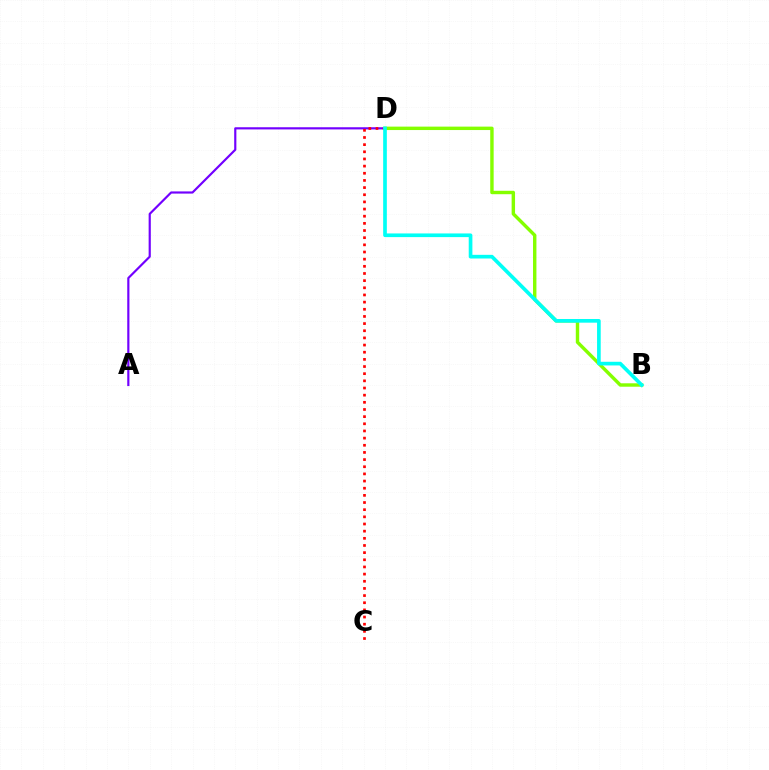{('A', 'D'): [{'color': '#7200ff', 'line_style': 'solid', 'thickness': 1.56}], ('C', 'D'): [{'color': '#ff0000', 'line_style': 'dotted', 'thickness': 1.94}], ('B', 'D'): [{'color': '#84ff00', 'line_style': 'solid', 'thickness': 2.46}, {'color': '#00fff6', 'line_style': 'solid', 'thickness': 2.64}]}